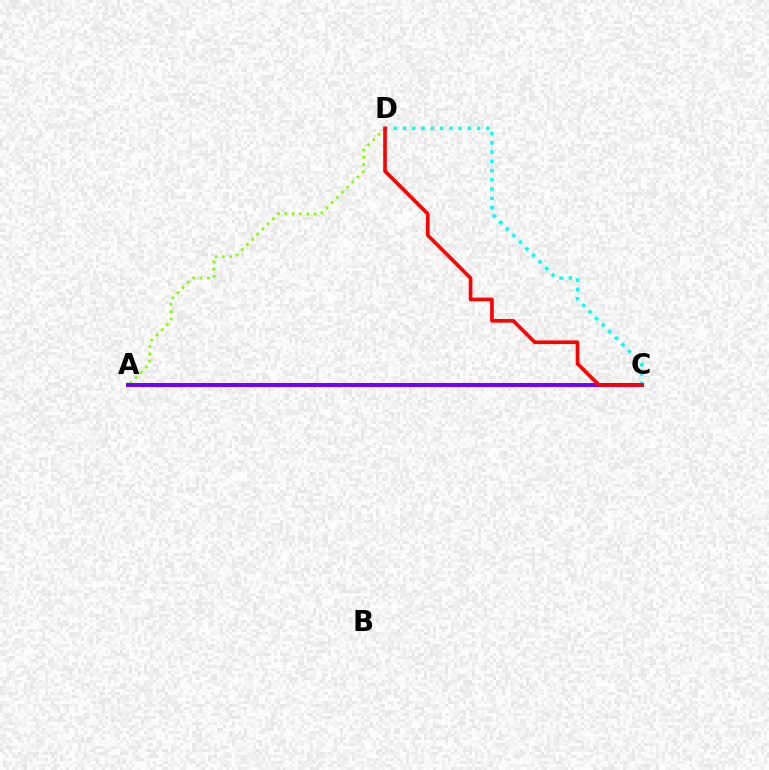{('A', 'D'): [{'color': '#84ff00', 'line_style': 'dotted', 'thickness': 1.98}], ('C', 'D'): [{'color': '#00fff6', 'line_style': 'dotted', 'thickness': 2.52}, {'color': '#ff0000', 'line_style': 'solid', 'thickness': 2.61}], ('A', 'C'): [{'color': '#7200ff', 'line_style': 'solid', 'thickness': 2.85}]}